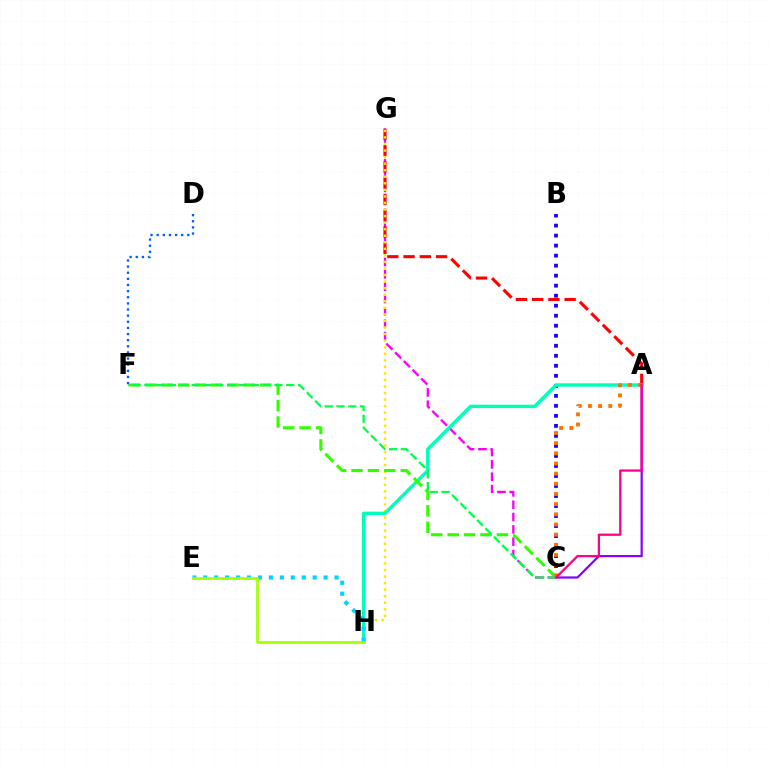{('A', 'C'): [{'color': '#8a00ff', 'line_style': 'solid', 'thickness': 1.6}, {'color': '#ff7000', 'line_style': 'dotted', 'thickness': 2.76}, {'color': '#ff0088', 'line_style': 'solid', 'thickness': 1.64}], ('C', 'G'): [{'color': '#fa00f9', 'line_style': 'dashed', 'thickness': 1.68}], ('A', 'G'): [{'color': '#ff0000', 'line_style': 'dashed', 'thickness': 2.21}], ('B', 'C'): [{'color': '#1900ff', 'line_style': 'dotted', 'thickness': 2.72}], ('G', 'H'): [{'color': '#ffe600', 'line_style': 'dotted', 'thickness': 1.78}], ('A', 'H'): [{'color': '#00ffbb', 'line_style': 'solid', 'thickness': 2.45}], ('C', 'F'): [{'color': '#31ff00', 'line_style': 'dashed', 'thickness': 2.23}, {'color': '#00ff45', 'line_style': 'dashed', 'thickness': 1.61}], ('E', 'H'): [{'color': '#00d3ff', 'line_style': 'dotted', 'thickness': 2.97}, {'color': '#a2ff00', 'line_style': 'solid', 'thickness': 1.92}], ('D', 'F'): [{'color': '#005dff', 'line_style': 'dotted', 'thickness': 1.67}]}